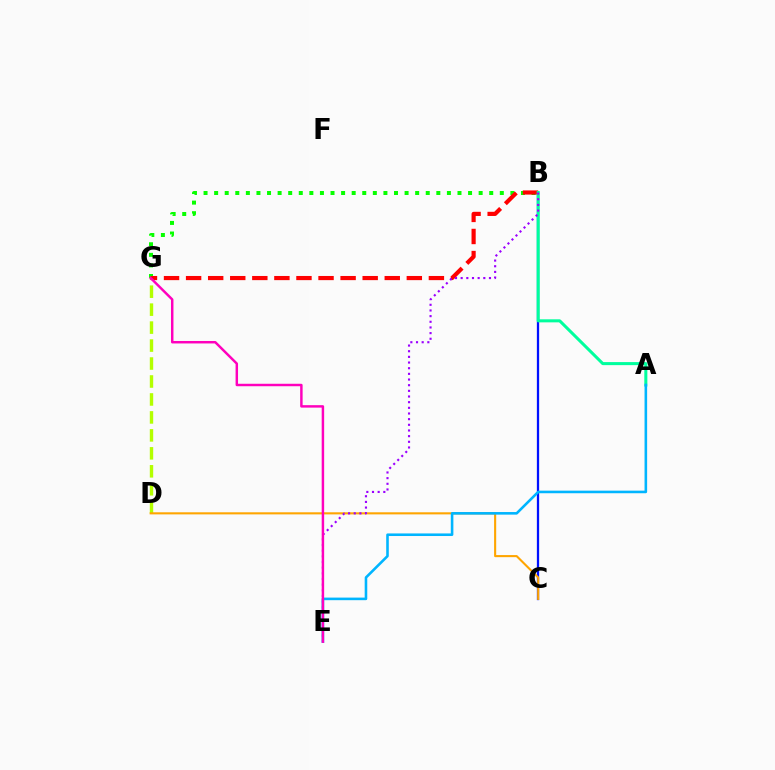{('B', 'G'): [{'color': '#08ff00', 'line_style': 'dotted', 'thickness': 2.87}, {'color': '#ff0000', 'line_style': 'dashed', 'thickness': 3.0}], ('D', 'G'): [{'color': '#b3ff00', 'line_style': 'dashed', 'thickness': 2.44}], ('B', 'C'): [{'color': '#0010ff', 'line_style': 'solid', 'thickness': 1.64}], ('C', 'D'): [{'color': '#ffa500', 'line_style': 'solid', 'thickness': 1.51}], ('A', 'B'): [{'color': '#00ff9d', 'line_style': 'solid', 'thickness': 2.19}], ('B', 'E'): [{'color': '#9b00ff', 'line_style': 'dotted', 'thickness': 1.54}], ('A', 'E'): [{'color': '#00b5ff', 'line_style': 'solid', 'thickness': 1.86}], ('E', 'G'): [{'color': '#ff00bd', 'line_style': 'solid', 'thickness': 1.77}]}